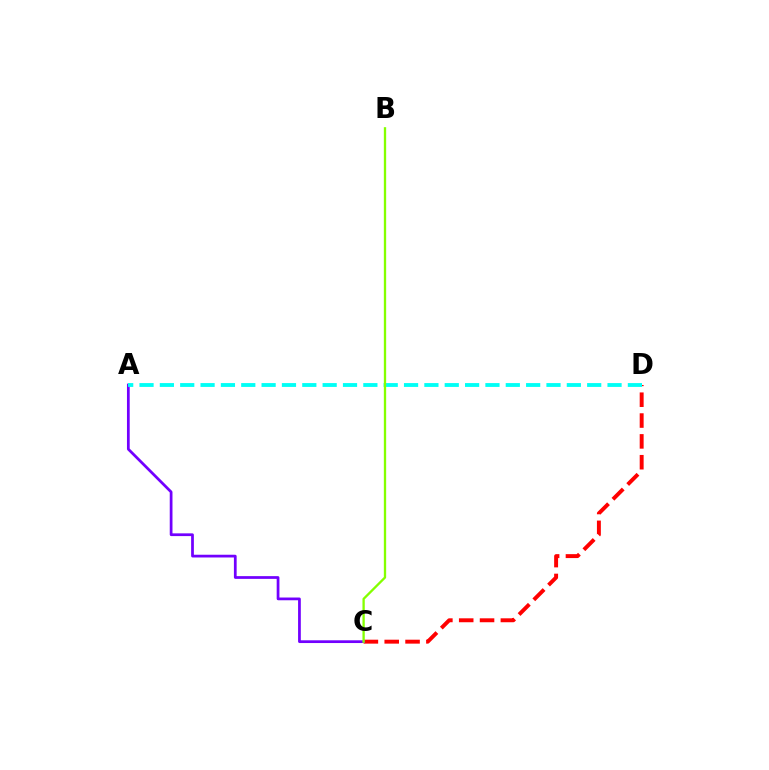{('C', 'D'): [{'color': '#ff0000', 'line_style': 'dashed', 'thickness': 2.83}], ('A', 'C'): [{'color': '#7200ff', 'line_style': 'solid', 'thickness': 1.97}], ('A', 'D'): [{'color': '#00fff6', 'line_style': 'dashed', 'thickness': 2.76}], ('B', 'C'): [{'color': '#84ff00', 'line_style': 'solid', 'thickness': 1.67}]}